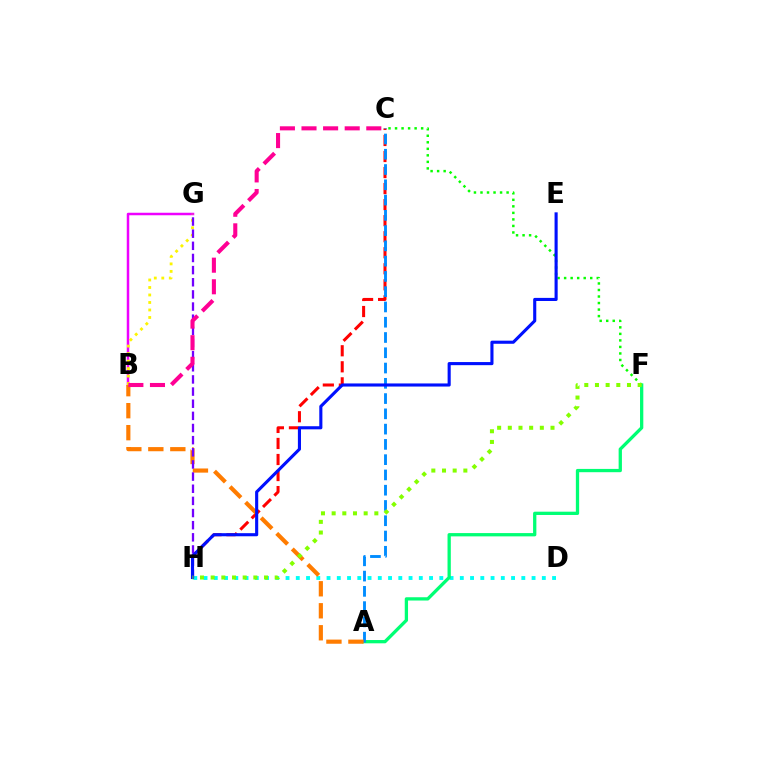{('B', 'G'): [{'color': '#ee00ff', 'line_style': 'solid', 'thickness': 1.8}, {'color': '#fcf500', 'line_style': 'dotted', 'thickness': 2.04}], ('C', 'F'): [{'color': '#08ff00', 'line_style': 'dotted', 'thickness': 1.77}], ('D', 'H'): [{'color': '#00fff6', 'line_style': 'dotted', 'thickness': 2.79}], ('C', 'H'): [{'color': '#ff0000', 'line_style': 'dashed', 'thickness': 2.18}], ('A', 'F'): [{'color': '#00ff74', 'line_style': 'solid', 'thickness': 2.37}], ('A', 'C'): [{'color': '#008cff', 'line_style': 'dashed', 'thickness': 2.07}], ('A', 'B'): [{'color': '#ff7c00', 'line_style': 'dashed', 'thickness': 2.99}], ('G', 'H'): [{'color': '#7200ff', 'line_style': 'dashed', 'thickness': 1.65}], ('B', 'C'): [{'color': '#ff0094', 'line_style': 'dashed', 'thickness': 2.93}], ('E', 'H'): [{'color': '#0010ff', 'line_style': 'solid', 'thickness': 2.24}], ('F', 'H'): [{'color': '#84ff00', 'line_style': 'dotted', 'thickness': 2.9}]}